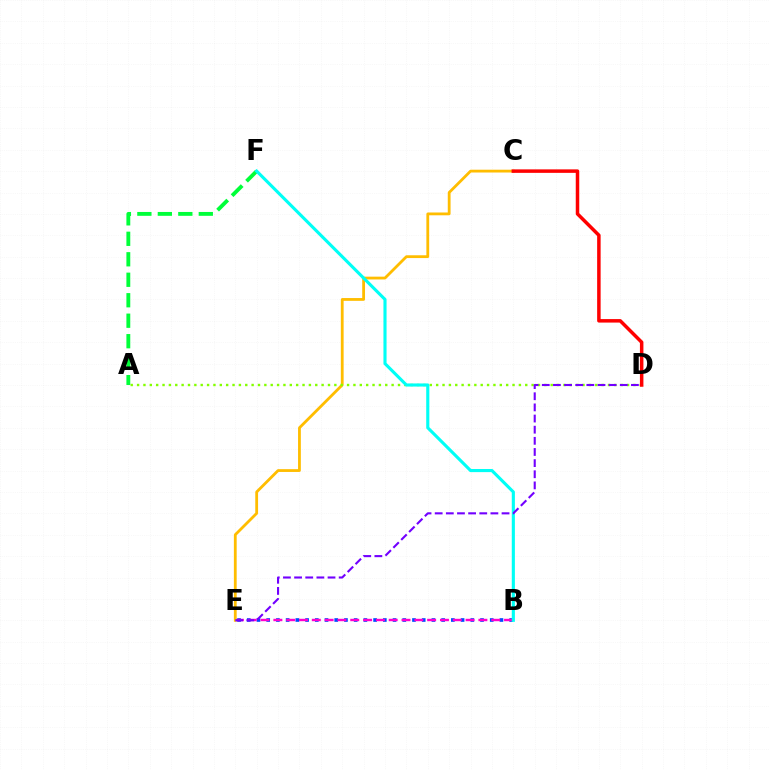{('A', 'F'): [{'color': '#00ff39', 'line_style': 'dashed', 'thickness': 2.78}], ('B', 'E'): [{'color': '#004bff', 'line_style': 'dotted', 'thickness': 2.64}, {'color': '#ff00cf', 'line_style': 'dashed', 'thickness': 1.74}], ('C', 'E'): [{'color': '#ffbd00', 'line_style': 'solid', 'thickness': 2.02}], ('A', 'D'): [{'color': '#84ff00', 'line_style': 'dotted', 'thickness': 1.73}], ('C', 'D'): [{'color': '#ff0000', 'line_style': 'solid', 'thickness': 2.51}], ('B', 'F'): [{'color': '#00fff6', 'line_style': 'solid', 'thickness': 2.25}], ('D', 'E'): [{'color': '#7200ff', 'line_style': 'dashed', 'thickness': 1.51}]}